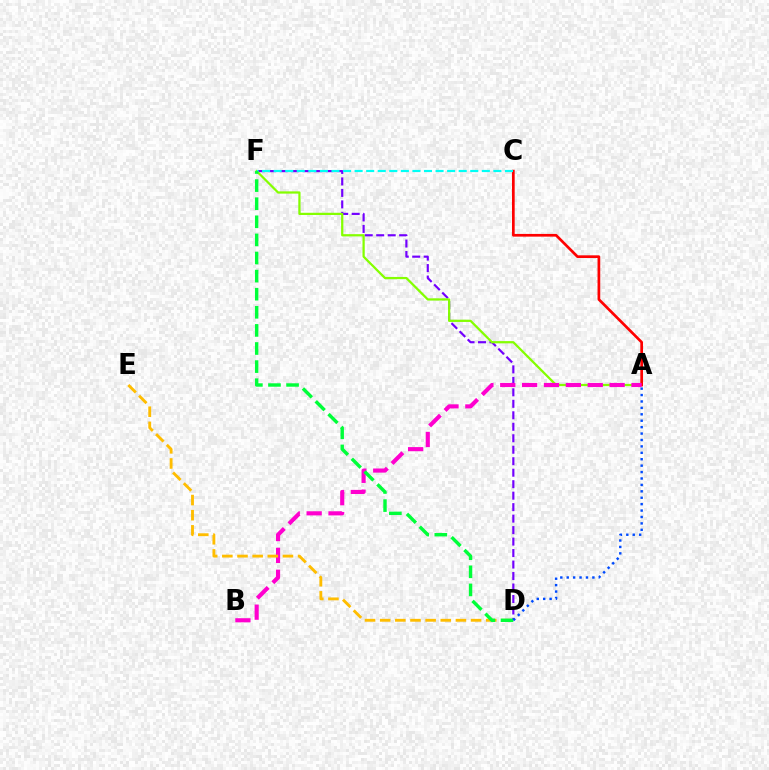{('D', 'F'): [{'color': '#7200ff', 'line_style': 'dashed', 'thickness': 1.56}, {'color': '#00ff39', 'line_style': 'dashed', 'thickness': 2.46}], ('A', 'F'): [{'color': '#84ff00', 'line_style': 'solid', 'thickness': 1.61}], ('A', 'C'): [{'color': '#ff0000', 'line_style': 'solid', 'thickness': 1.95}], ('C', 'F'): [{'color': '#00fff6', 'line_style': 'dashed', 'thickness': 1.57}], ('A', 'B'): [{'color': '#ff00cf', 'line_style': 'dashed', 'thickness': 2.97}], ('D', 'E'): [{'color': '#ffbd00', 'line_style': 'dashed', 'thickness': 2.06}], ('A', 'D'): [{'color': '#004bff', 'line_style': 'dotted', 'thickness': 1.74}]}